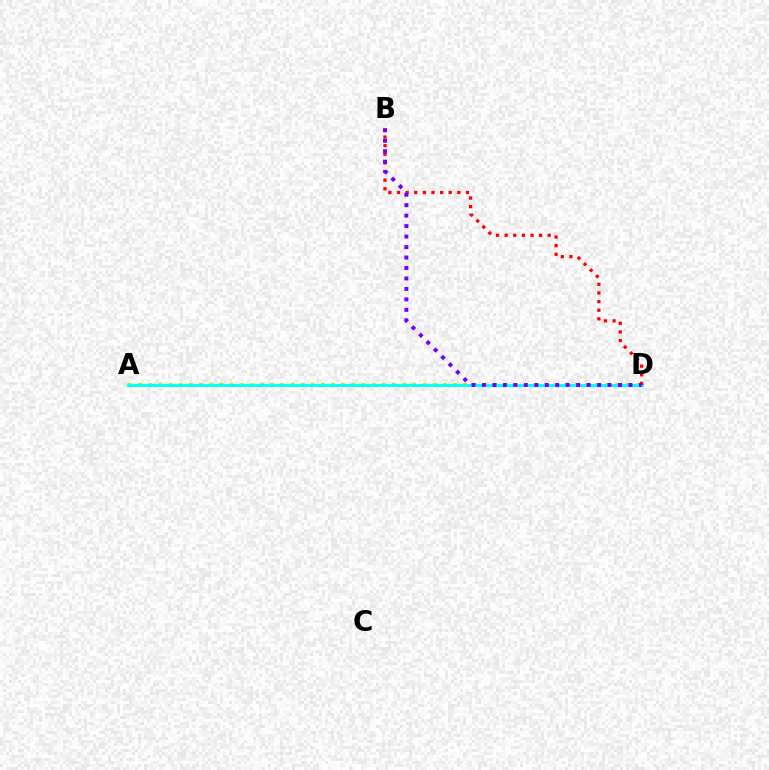{('A', 'D'): [{'color': '#84ff00', 'line_style': 'dotted', 'thickness': 2.76}, {'color': '#00fff6', 'line_style': 'solid', 'thickness': 2.06}], ('B', 'D'): [{'color': '#ff0000', 'line_style': 'dotted', 'thickness': 2.34}, {'color': '#7200ff', 'line_style': 'dotted', 'thickness': 2.84}]}